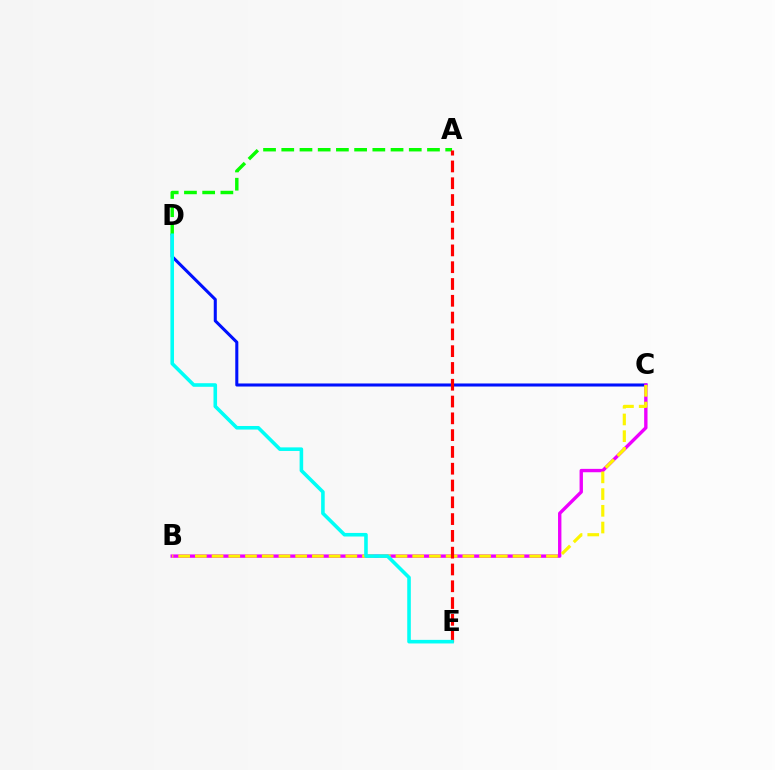{('C', 'D'): [{'color': '#0010ff', 'line_style': 'solid', 'thickness': 2.2}], ('A', 'D'): [{'color': '#08ff00', 'line_style': 'dashed', 'thickness': 2.47}], ('B', 'C'): [{'color': '#ee00ff', 'line_style': 'solid', 'thickness': 2.43}, {'color': '#fcf500', 'line_style': 'dashed', 'thickness': 2.27}], ('A', 'E'): [{'color': '#ff0000', 'line_style': 'dashed', 'thickness': 2.28}], ('D', 'E'): [{'color': '#00fff6', 'line_style': 'solid', 'thickness': 2.58}]}